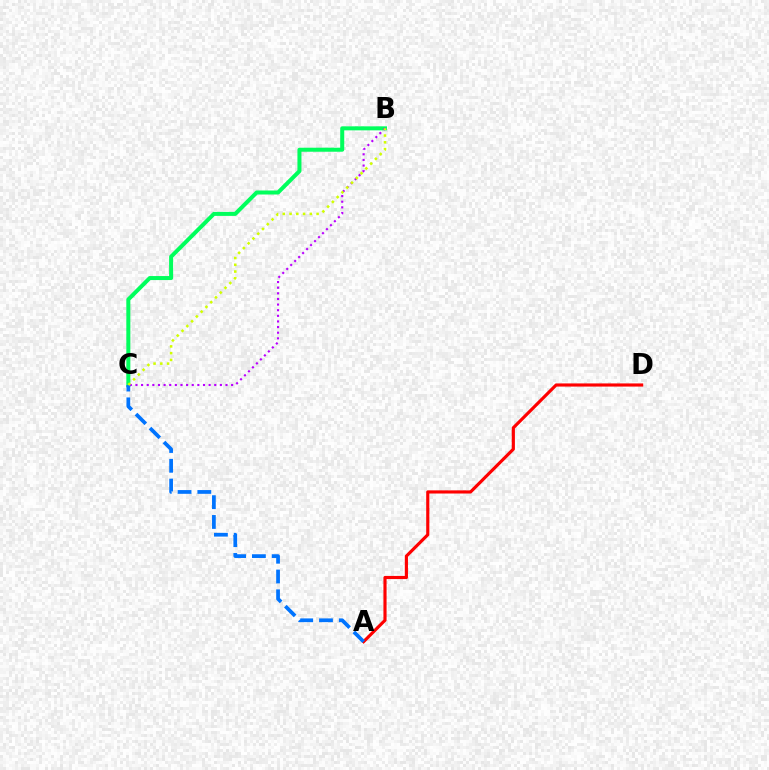{('A', 'D'): [{'color': '#ff0000', 'line_style': 'solid', 'thickness': 2.27}], ('B', 'C'): [{'color': '#00ff5c', 'line_style': 'solid', 'thickness': 2.89}, {'color': '#b900ff', 'line_style': 'dotted', 'thickness': 1.53}, {'color': '#d1ff00', 'line_style': 'dotted', 'thickness': 1.84}], ('A', 'C'): [{'color': '#0074ff', 'line_style': 'dashed', 'thickness': 2.69}]}